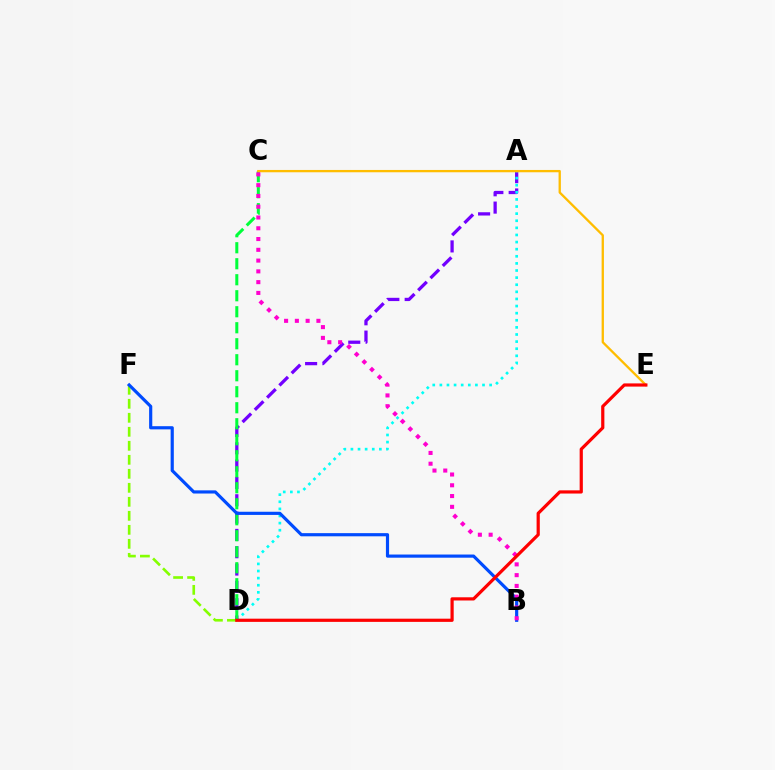{('A', 'D'): [{'color': '#7200ff', 'line_style': 'dashed', 'thickness': 2.35}, {'color': '#00fff6', 'line_style': 'dotted', 'thickness': 1.93}], ('D', 'F'): [{'color': '#84ff00', 'line_style': 'dashed', 'thickness': 1.9}], ('C', 'D'): [{'color': '#00ff39', 'line_style': 'dashed', 'thickness': 2.17}], ('B', 'F'): [{'color': '#004bff', 'line_style': 'solid', 'thickness': 2.28}], ('C', 'E'): [{'color': '#ffbd00', 'line_style': 'solid', 'thickness': 1.66}], ('B', 'C'): [{'color': '#ff00cf', 'line_style': 'dotted', 'thickness': 2.93}], ('D', 'E'): [{'color': '#ff0000', 'line_style': 'solid', 'thickness': 2.3}]}